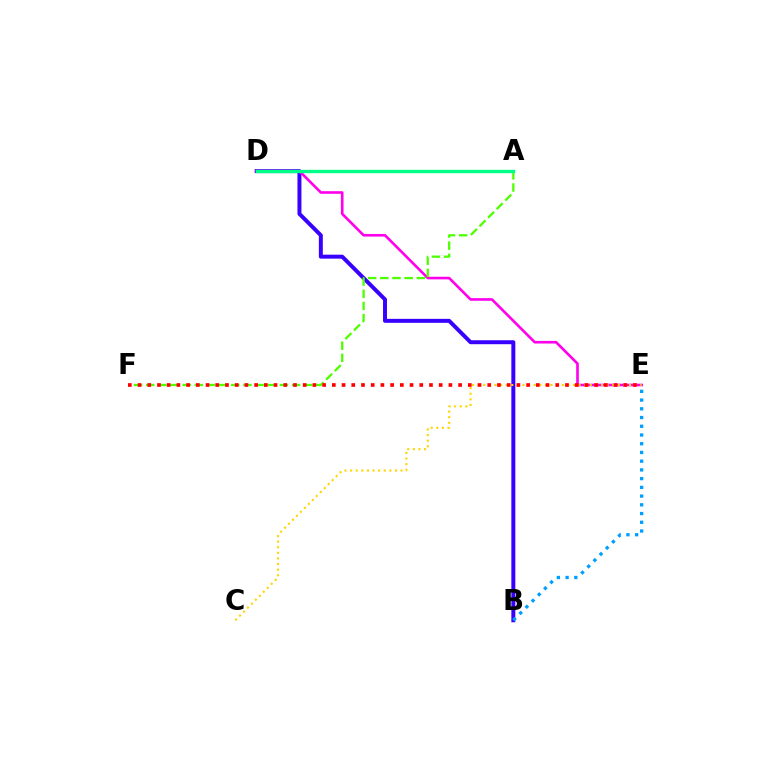{('B', 'D'): [{'color': '#3700ff', 'line_style': 'solid', 'thickness': 2.85}], ('D', 'E'): [{'color': '#ff00ed', 'line_style': 'solid', 'thickness': 1.89}], ('A', 'F'): [{'color': '#4fff00', 'line_style': 'dashed', 'thickness': 1.65}], ('C', 'E'): [{'color': '#ffd500', 'line_style': 'dotted', 'thickness': 1.52}], ('E', 'F'): [{'color': '#ff0000', 'line_style': 'dotted', 'thickness': 2.64}], ('A', 'D'): [{'color': '#00ff86', 'line_style': 'solid', 'thickness': 2.43}], ('B', 'E'): [{'color': '#009eff', 'line_style': 'dotted', 'thickness': 2.37}]}